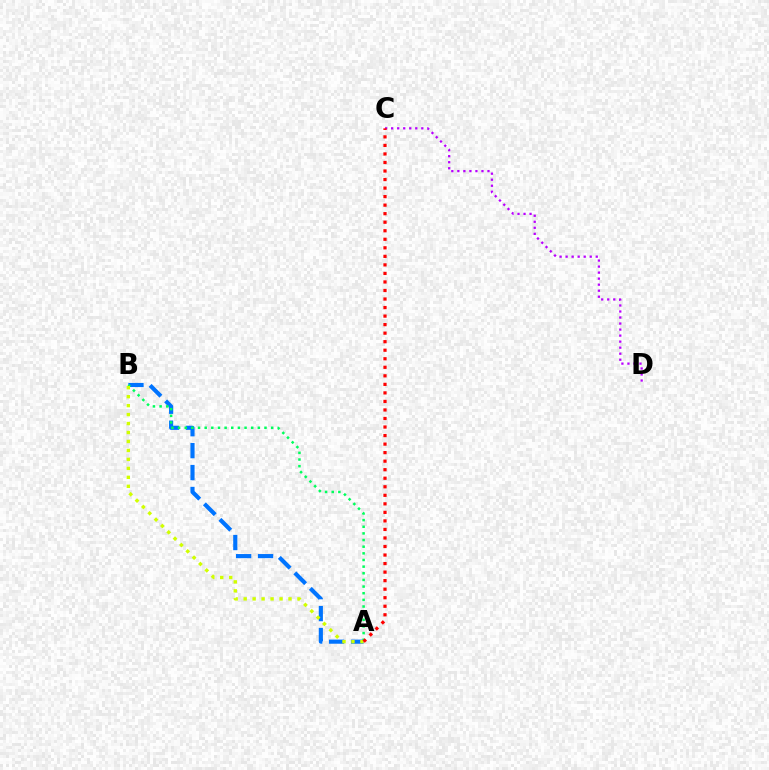{('A', 'B'): [{'color': '#0074ff', 'line_style': 'dashed', 'thickness': 2.98}, {'color': '#00ff5c', 'line_style': 'dotted', 'thickness': 1.81}, {'color': '#d1ff00', 'line_style': 'dotted', 'thickness': 2.44}], ('C', 'D'): [{'color': '#b900ff', 'line_style': 'dotted', 'thickness': 1.64}], ('A', 'C'): [{'color': '#ff0000', 'line_style': 'dotted', 'thickness': 2.32}]}